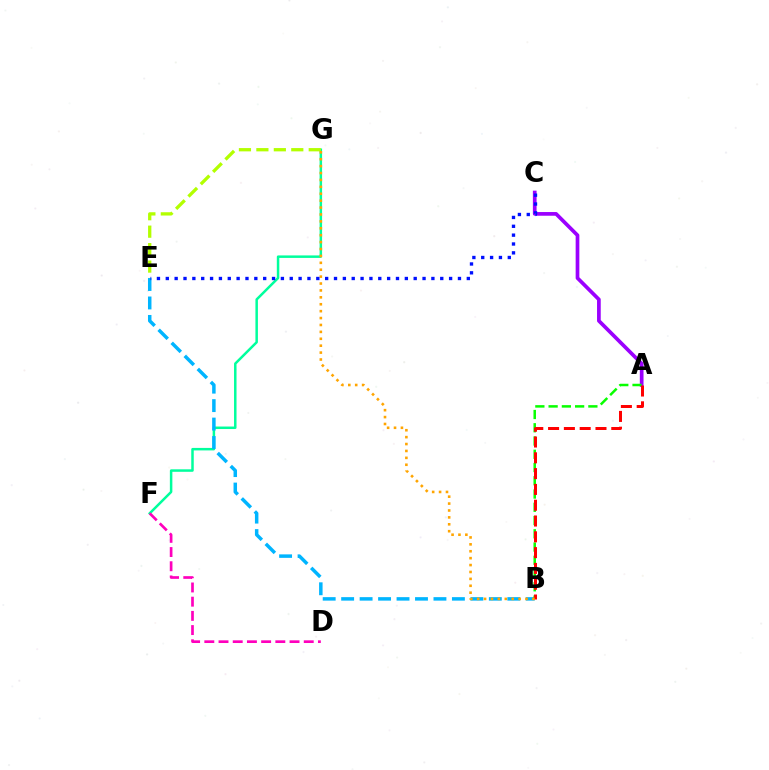{('F', 'G'): [{'color': '#00ff9d', 'line_style': 'solid', 'thickness': 1.8}], ('D', 'F'): [{'color': '#ff00bd', 'line_style': 'dashed', 'thickness': 1.93}], ('E', 'G'): [{'color': '#b3ff00', 'line_style': 'dashed', 'thickness': 2.37}], ('A', 'C'): [{'color': '#9b00ff', 'line_style': 'solid', 'thickness': 2.66}], ('B', 'E'): [{'color': '#00b5ff', 'line_style': 'dashed', 'thickness': 2.51}], ('A', 'B'): [{'color': '#08ff00', 'line_style': 'dashed', 'thickness': 1.8}, {'color': '#ff0000', 'line_style': 'dashed', 'thickness': 2.15}], ('B', 'G'): [{'color': '#ffa500', 'line_style': 'dotted', 'thickness': 1.88}], ('C', 'E'): [{'color': '#0010ff', 'line_style': 'dotted', 'thickness': 2.41}]}